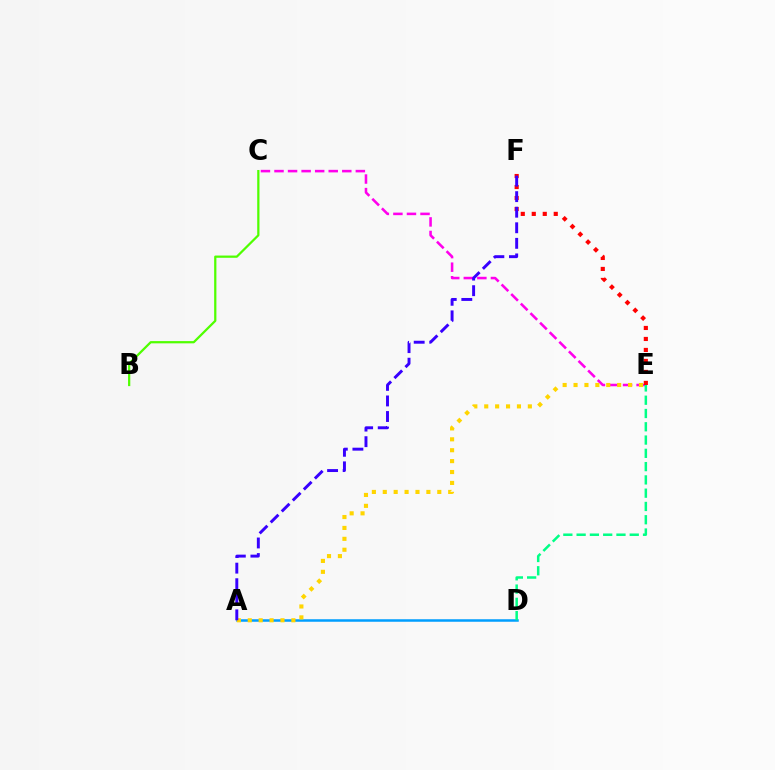{('A', 'D'): [{'color': '#009eff', 'line_style': 'solid', 'thickness': 1.8}], ('C', 'E'): [{'color': '#ff00ed', 'line_style': 'dashed', 'thickness': 1.84}], ('A', 'E'): [{'color': '#ffd500', 'line_style': 'dotted', 'thickness': 2.96}], ('D', 'E'): [{'color': '#00ff86', 'line_style': 'dashed', 'thickness': 1.8}], ('E', 'F'): [{'color': '#ff0000', 'line_style': 'dotted', 'thickness': 2.99}], ('A', 'F'): [{'color': '#3700ff', 'line_style': 'dashed', 'thickness': 2.11}], ('B', 'C'): [{'color': '#4fff00', 'line_style': 'solid', 'thickness': 1.61}]}